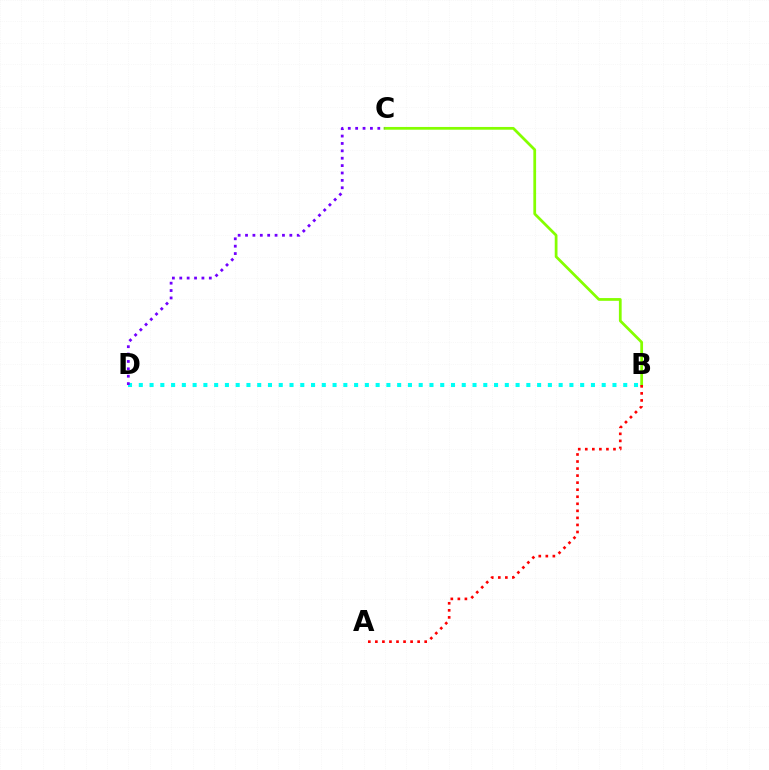{('B', 'D'): [{'color': '#00fff6', 'line_style': 'dotted', 'thickness': 2.92}], ('B', 'C'): [{'color': '#84ff00', 'line_style': 'solid', 'thickness': 1.98}], ('C', 'D'): [{'color': '#7200ff', 'line_style': 'dotted', 'thickness': 2.01}], ('A', 'B'): [{'color': '#ff0000', 'line_style': 'dotted', 'thickness': 1.91}]}